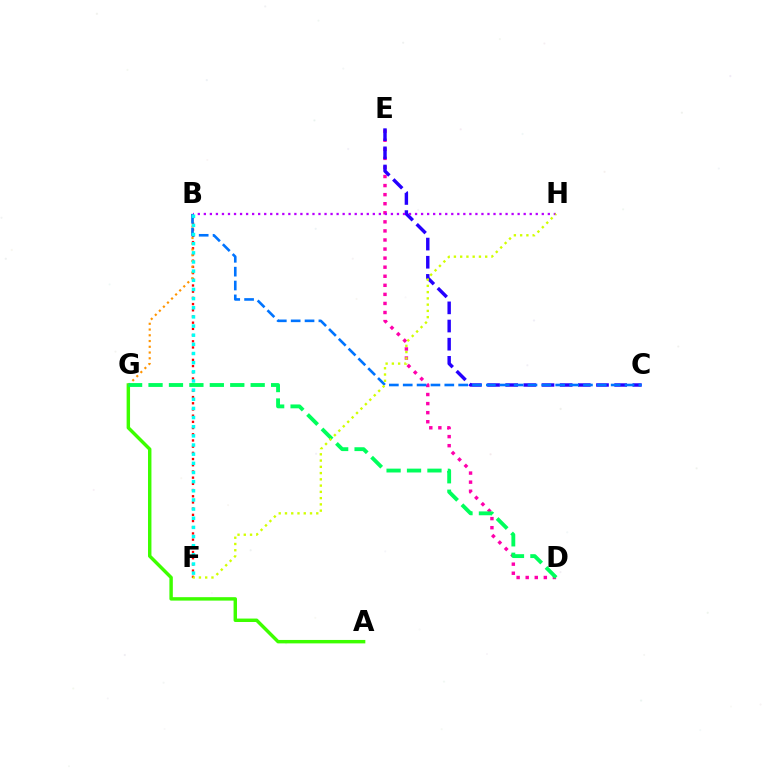{('A', 'G'): [{'color': '#3dff00', 'line_style': 'solid', 'thickness': 2.47}], ('D', 'E'): [{'color': '#ff00ac', 'line_style': 'dotted', 'thickness': 2.46}], ('C', 'E'): [{'color': '#2500ff', 'line_style': 'dashed', 'thickness': 2.47}], ('B', 'F'): [{'color': '#ff0000', 'line_style': 'dotted', 'thickness': 1.68}, {'color': '#00fff6', 'line_style': 'dotted', 'thickness': 2.49}], ('B', 'G'): [{'color': '#ff9400', 'line_style': 'dotted', 'thickness': 1.56}], ('B', 'C'): [{'color': '#0074ff', 'line_style': 'dashed', 'thickness': 1.88}], ('B', 'H'): [{'color': '#b900ff', 'line_style': 'dotted', 'thickness': 1.64}], ('D', 'G'): [{'color': '#00ff5c', 'line_style': 'dashed', 'thickness': 2.78}], ('F', 'H'): [{'color': '#d1ff00', 'line_style': 'dotted', 'thickness': 1.7}]}